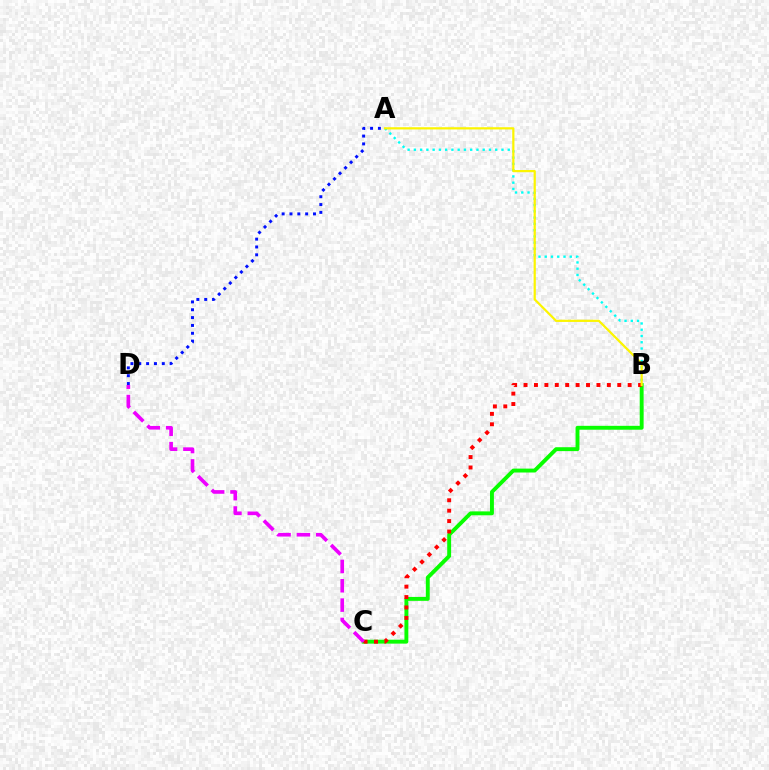{('A', 'D'): [{'color': '#0010ff', 'line_style': 'dotted', 'thickness': 2.13}], ('A', 'B'): [{'color': '#00fff6', 'line_style': 'dotted', 'thickness': 1.7}, {'color': '#fcf500', 'line_style': 'solid', 'thickness': 1.59}], ('B', 'C'): [{'color': '#08ff00', 'line_style': 'solid', 'thickness': 2.81}, {'color': '#ff0000', 'line_style': 'dotted', 'thickness': 2.83}], ('C', 'D'): [{'color': '#ee00ff', 'line_style': 'dashed', 'thickness': 2.63}]}